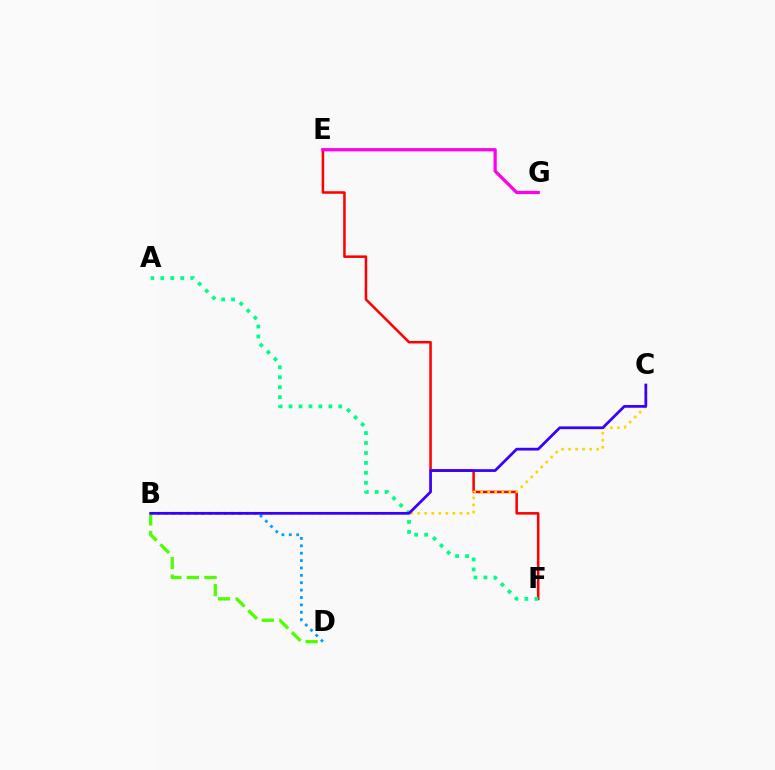{('E', 'F'): [{'color': '#ff0000', 'line_style': 'solid', 'thickness': 1.82}], ('B', 'D'): [{'color': '#009eff', 'line_style': 'dotted', 'thickness': 2.01}, {'color': '#4fff00', 'line_style': 'dashed', 'thickness': 2.38}], ('A', 'F'): [{'color': '#00ff86', 'line_style': 'dotted', 'thickness': 2.7}], ('E', 'G'): [{'color': '#ff00ed', 'line_style': 'solid', 'thickness': 2.33}], ('B', 'C'): [{'color': '#ffd500', 'line_style': 'dotted', 'thickness': 1.91}, {'color': '#3700ff', 'line_style': 'solid', 'thickness': 1.98}]}